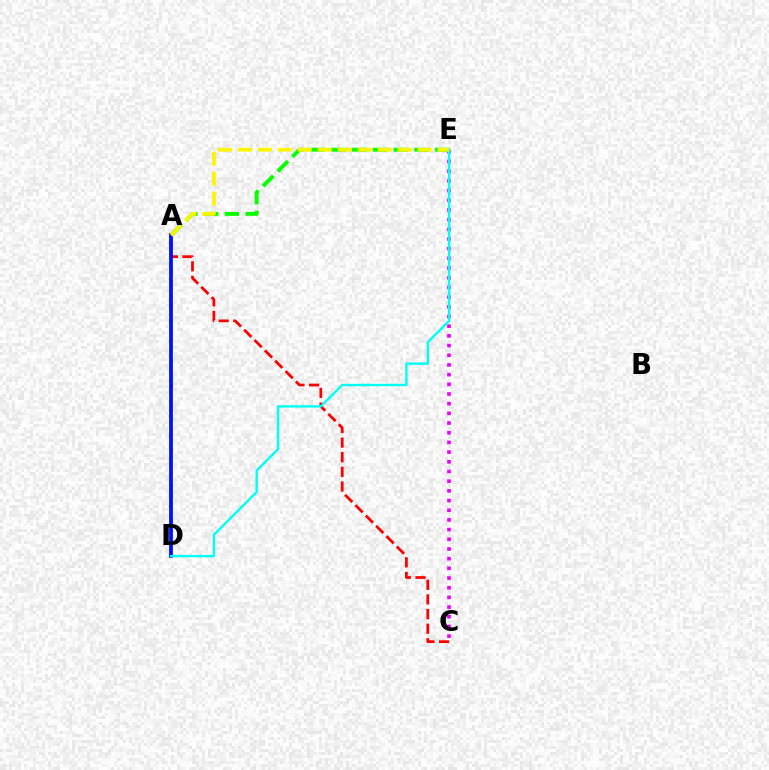{('A', 'C'): [{'color': '#ff0000', 'line_style': 'dashed', 'thickness': 1.99}], ('C', 'E'): [{'color': '#ee00ff', 'line_style': 'dotted', 'thickness': 2.63}], ('A', 'E'): [{'color': '#08ff00', 'line_style': 'dashed', 'thickness': 2.83}, {'color': '#fcf500', 'line_style': 'dashed', 'thickness': 2.71}], ('A', 'D'): [{'color': '#0010ff', 'line_style': 'solid', 'thickness': 2.72}], ('D', 'E'): [{'color': '#00fff6', 'line_style': 'solid', 'thickness': 1.71}]}